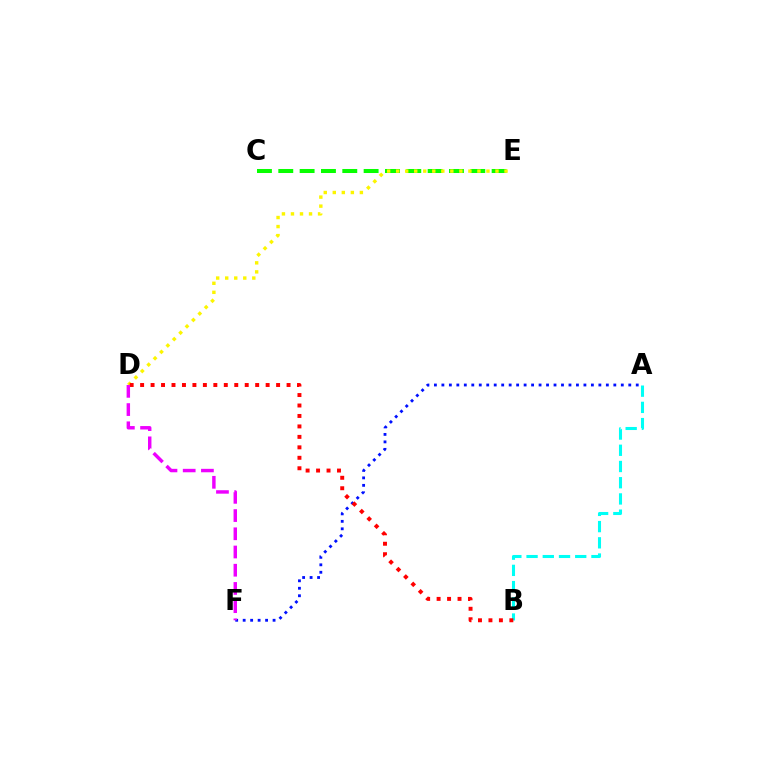{('C', 'E'): [{'color': '#08ff00', 'line_style': 'dashed', 'thickness': 2.9}], ('A', 'B'): [{'color': '#00fff6', 'line_style': 'dashed', 'thickness': 2.2}], ('D', 'E'): [{'color': '#fcf500', 'line_style': 'dotted', 'thickness': 2.45}], ('A', 'F'): [{'color': '#0010ff', 'line_style': 'dotted', 'thickness': 2.03}], ('B', 'D'): [{'color': '#ff0000', 'line_style': 'dotted', 'thickness': 2.84}], ('D', 'F'): [{'color': '#ee00ff', 'line_style': 'dashed', 'thickness': 2.47}]}